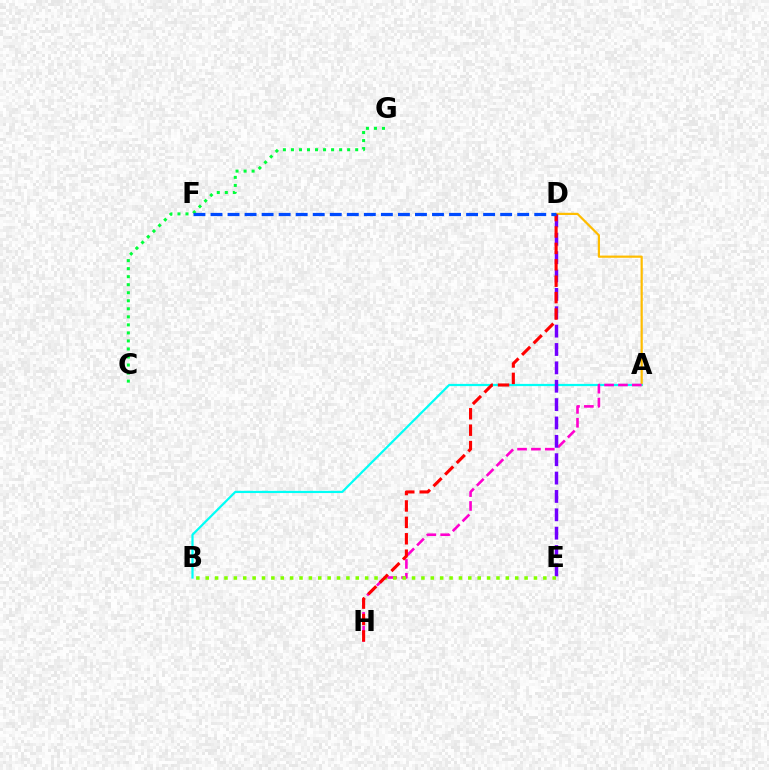{('A', 'D'): [{'color': '#ffbd00', 'line_style': 'solid', 'thickness': 1.59}], ('A', 'B'): [{'color': '#00fff6', 'line_style': 'solid', 'thickness': 1.6}], ('C', 'G'): [{'color': '#00ff39', 'line_style': 'dotted', 'thickness': 2.18}], ('A', 'H'): [{'color': '#ff00cf', 'line_style': 'dashed', 'thickness': 1.88}], ('D', 'E'): [{'color': '#7200ff', 'line_style': 'dashed', 'thickness': 2.5}], ('B', 'E'): [{'color': '#84ff00', 'line_style': 'dotted', 'thickness': 2.55}], ('D', 'H'): [{'color': '#ff0000', 'line_style': 'dashed', 'thickness': 2.23}], ('D', 'F'): [{'color': '#004bff', 'line_style': 'dashed', 'thickness': 2.31}]}